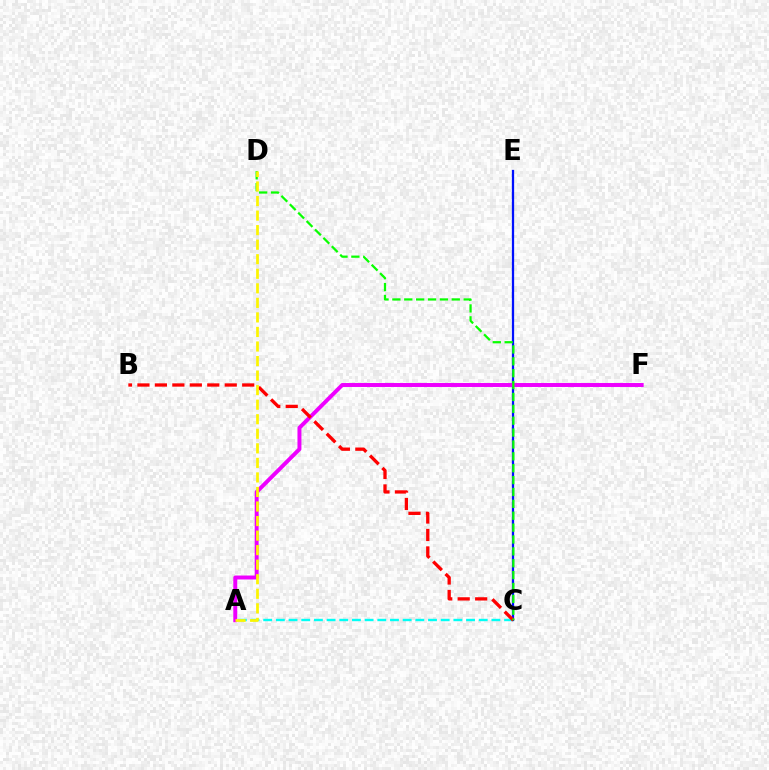{('A', 'C'): [{'color': '#00fff6', 'line_style': 'dashed', 'thickness': 1.72}], ('C', 'E'): [{'color': '#0010ff', 'line_style': 'solid', 'thickness': 1.63}], ('A', 'F'): [{'color': '#ee00ff', 'line_style': 'solid', 'thickness': 2.85}], ('B', 'C'): [{'color': '#ff0000', 'line_style': 'dashed', 'thickness': 2.37}], ('C', 'D'): [{'color': '#08ff00', 'line_style': 'dashed', 'thickness': 1.61}], ('A', 'D'): [{'color': '#fcf500', 'line_style': 'dashed', 'thickness': 1.98}]}